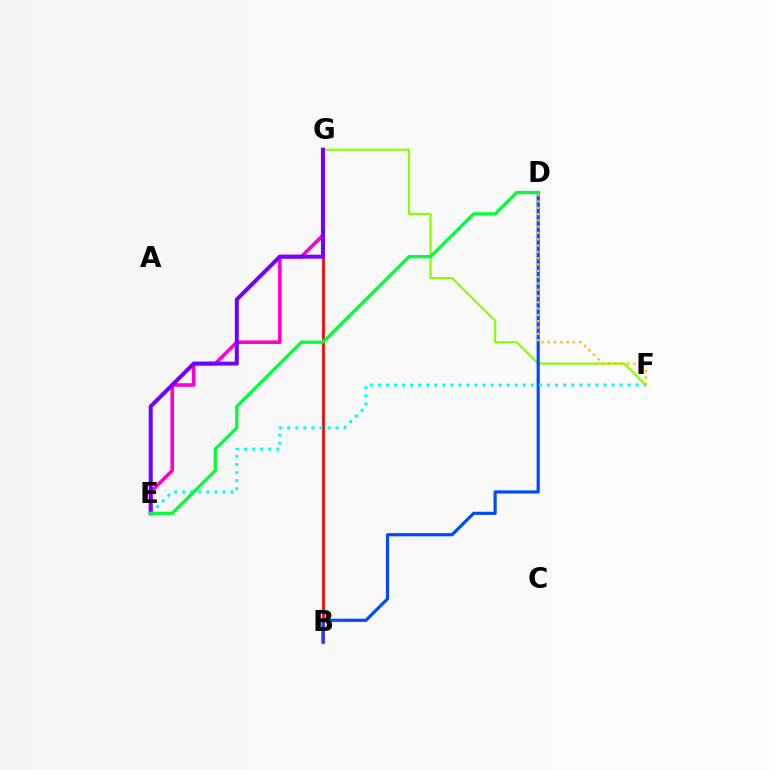{('B', 'G'): [{'color': '#ff0000', 'line_style': 'solid', 'thickness': 1.99}], ('E', 'G'): [{'color': '#ff00cf', 'line_style': 'solid', 'thickness': 2.58}, {'color': '#7200ff', 'line_style': 'solid', 'thickness': 2.86}], ('F', 'G'): [{'color': '#84ff00', 'line_style': 'solid', 'thickness': 1.52}], ('B', 'D'): [{'color': '#004bff', 'line_style': 'solid', 'thickness': 2.29}], ('E', 'F'): [{'color': '#00fff6', 'line_style': 'dotted', 'thickness': 2.19}], ('D', 'E'): [{'color': '#00ff39', 'line_style': 'solid', 'thickness': 2.34}], ('D', 'F'): [{'color': '#ffbd00', 'line_style': 'dotted', 'thickness': 1.71}]}